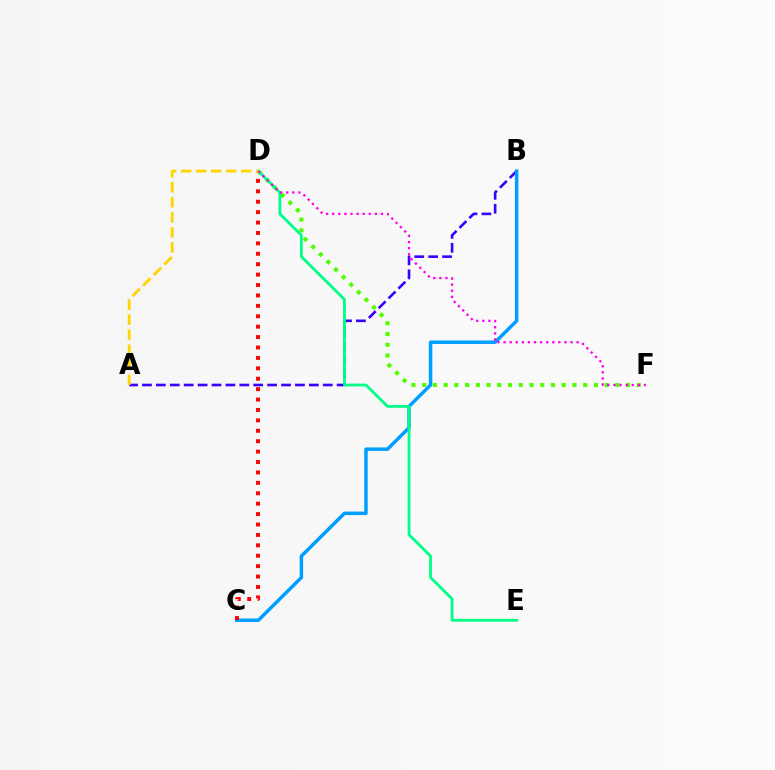{('A', 'B'): [{'color': '#3700ff', 'line_style': 'dashed', 'thickness': 1.89}], ('D', 'F'): [{'color': '#4fff00', 'line_style': 'dotted', 'thickness': 2.92}, {'color': '#ff00ed', 'line_style': 'dotted', 'thickness': 1.66}], ('B', 'C'): [{'color': '#009eff', 'line_style': 'solid', 'thickness': 2.5}], ('D', 'E'): [{'color': '#00ff86', 'line_style': 'solid', 'thickness': 2.02}], ('C', 'D'): [{'color': '#ff0000', 'line_style': 'dotted', 'thickness': 2.83}], ('A', 'D'): [{'color': '#ffd500', 'line_style': 'dashed', 'thickness': 2.04}]}